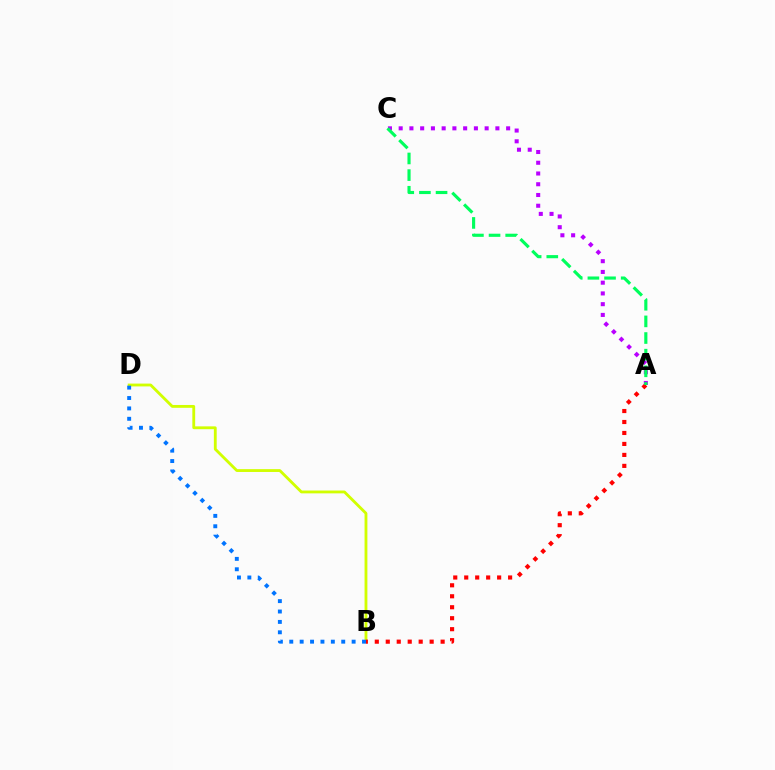{('B', 'D'): [{'color': '#d1ff00', 'line_style': 'solid', 'thickness': 2.04}, {'color': '#0074ff', 'line_style': 'dotted', 'thickness': 2.82}], ('A', 'C'): [{'color': '#b900ff', 'line_style': 'dotted', 'thickness': 2.92}, {'color': '#00ff5c', 'line_style': 'dashed', 'thickness': 2.26}], ('A', 'B'): [{'color': '#ff0000', 'line_style': 'dotted', 'thickness': 2.98}]}